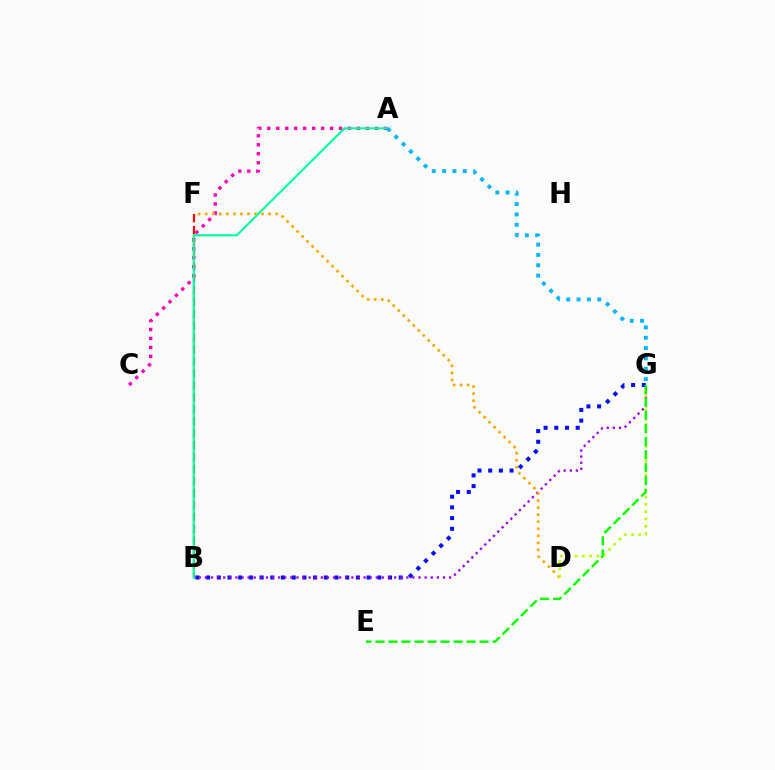{('A', 'C'): [{'color': '#ff00bd', 'line_style': 'dotted', 'thickness': 2.44}], ('B', 'F'): [{'color': '#ff0000', 'line_style': 'dashed', 'thickness': 1.62}], ('B', 'G'): [{'color': '#0010ff', 'line_style': 'dotted', 'thickness': 2.91}, {'color': '#9b00ff', 'line_style': 'dotted', 'thickness': 1.66}], ('D', 'F'): [{'color': '#ffa500', 'line_style': 'dotted', 'thickness': 1.91}], ('A', 'B'): [{'color': '#00ff9d', 'line_style': 'solid', 'thickness': 1.55}], ('D', 'G'): [{'color': '#b3ff00', 'line_style': 'dotted', 'thickness': 1.97}], ('A', 'G'): [{'color': '#00b5ff', 'line_style': 'dotted', 'thickness': 2.81}], ('E', 'G'): [{'color': '#08ff00', 'line_style': 'dashed', 'thickness': 1.77}]}